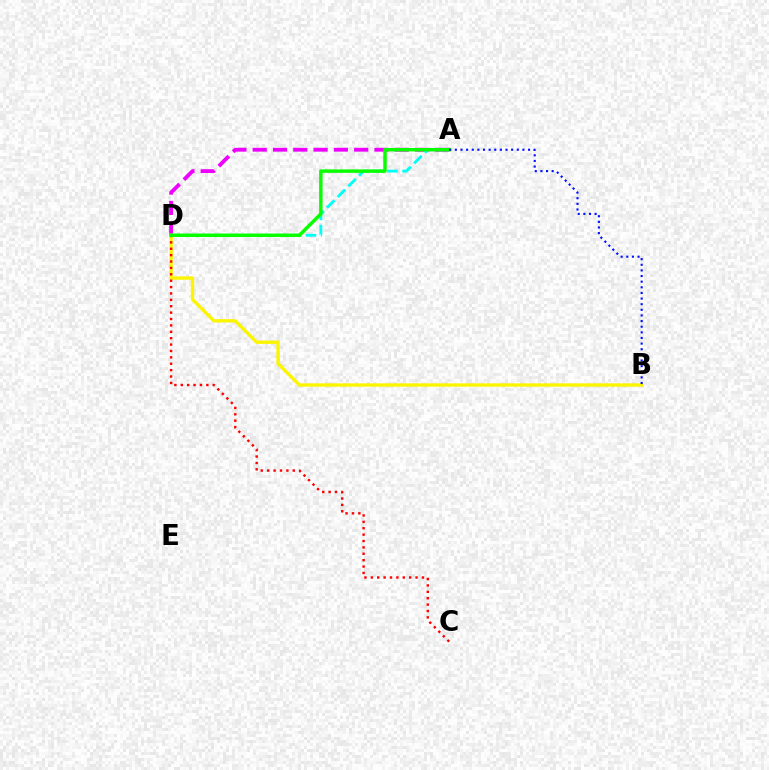{('A', 'D'): [{'color': '#ee00ff', 'line_style': 'dashed', 'thickness': 2.76}, {'color': '#00fff6', 'line_style': 'dashed', 'thickness': 2.05}, {'color': '#08ff00', 'line_style': 'solid', 'thickness': 2.48}], ('B', 'D'): [{'color': '#fcf500', 'line_style': 'solid', 'thickness': 2.41}], ('C', 'D'): [{'color': '#ff0000', 'line_style': 'dotted', 'thickness': 1.74}], ('A', 'B'): [{'color': '#0010ff', 'line_style': 'dotted', 'thickness': 1.53}]}